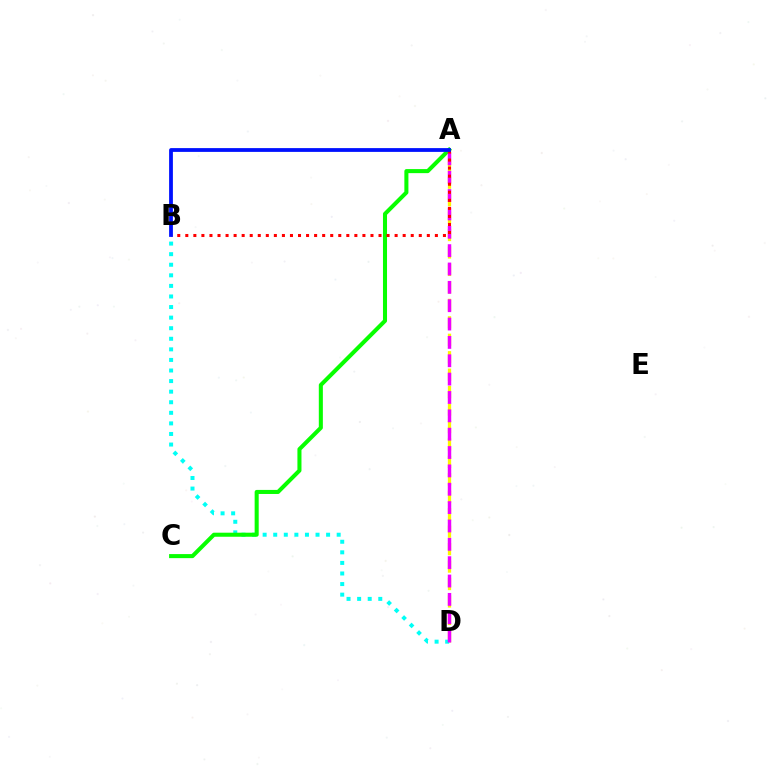{('A', 'D'): [{'color': '#fcf500', 'line_style': 'dashed', 'thickness': 2.37}, {'color': '#ee00ff', 'line_style': 'dashed', 'thickness': 2.49}], ('B', 'D'): [{'color': '#00fff6', 'line_style': 'dotted', 'thickness': 2.87}], ('A', 'C'): [{'color': '#08ff00', 'line_style': 'solid', 'thickness': 2.92}], ('A', 'B'): [{'color': '#ff0000', 'line_style': 'dotted', 'thickness': 2.19}, {'color': '#0010ff', 'line_style': 'solid', 'thickness': 2.73}]}